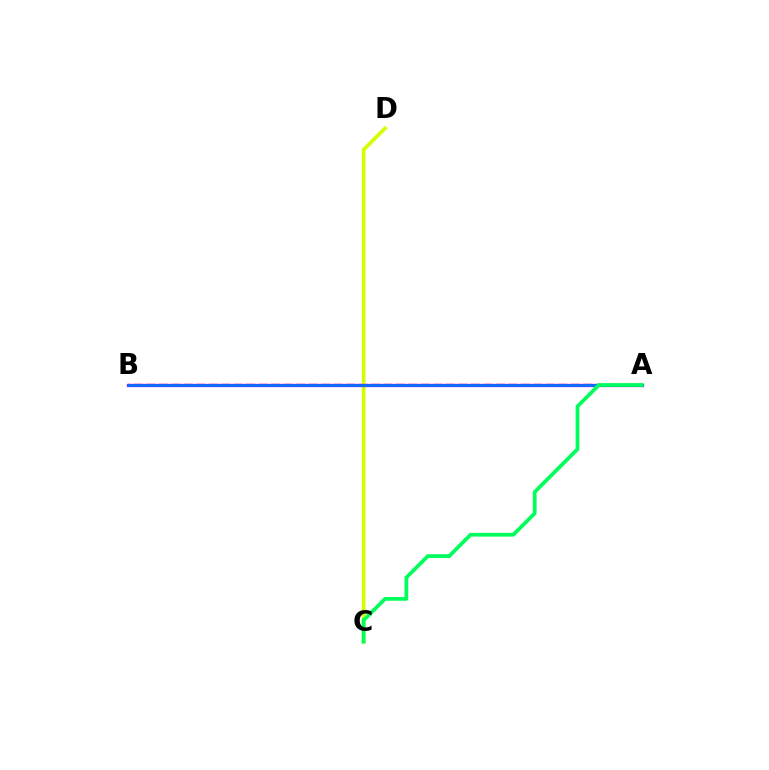{('A', 'B'): [{'color': '#ff0000', 'line_style': 'dashed', 'thickness': 1.7}, {'color': '#b900ff', 'line_style': 'solid', 'thickness': 2.36}, {'color': '#0074ff', 'line_style': 'solid', 'thickness': 1.92}], ('C', 'D'): [{'color': '#d1ff00', 'line_style': 'solid', 'thickness': 2.63}], ('A', 'C'): [{'color': '#00ff5c', 'line_style': 'solid', 'thickness': 2.69}]}